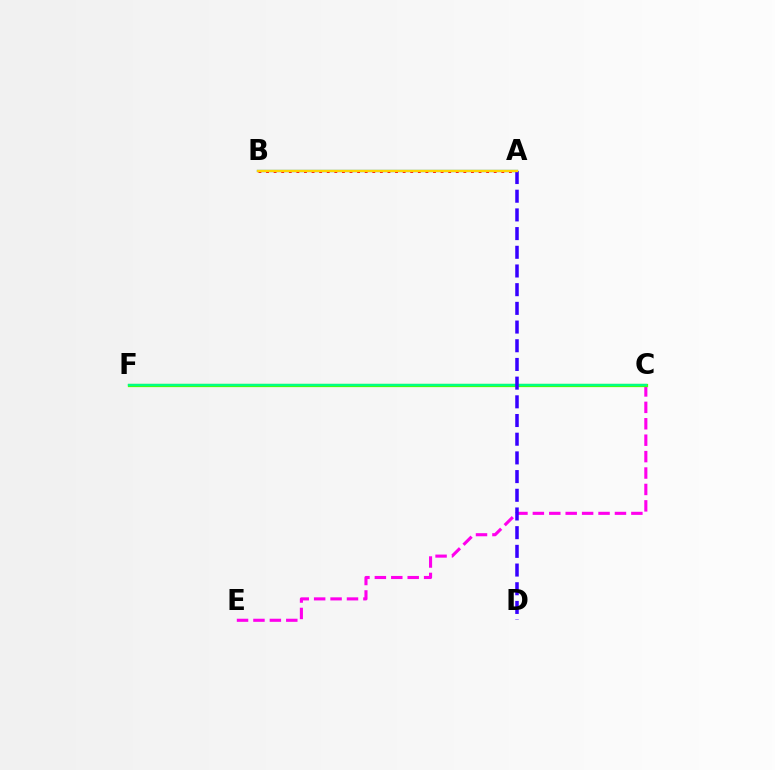{('C', 'E'): [{'color': '#ff00ed', 'line_style': 'dashed', 'thickness': 2.23}], ('C', 'F'): [{'color': '#4fff00', 'line_style': 'solid', 'thickness': 2.34}, {'color': '#00ff86', 'line_style': 'solid', 'thickness': 1.66}], ('A', 'B'): [{'color': '#009eff', 'line_style': 'solid', 'thickness': 1.65}, {'color': '#ff0000', 'line_style': 'dotted', 'thickness': 2.06}, {'color': '#ffd500', 'line_style': 'solid', 'thickness': 1.69}], ('A', 'D'): [{'color': '#3700ff', 'line_style': 'dashed', 'thickness': 2.54}]}